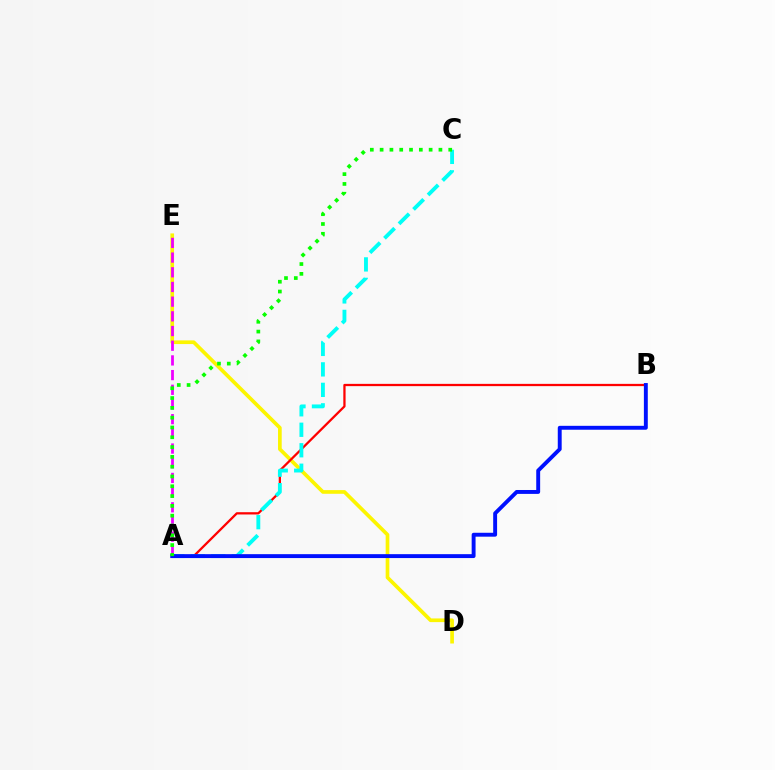{('D', 'E'): [{'color': '#fcf500', 'line_style': 'solid', 'thickness': 2.65}], ('A', 'B'): [{'color': '#ff0000', 'line_style': 'solid', 'thickness': 1.63}, {'color': '#0010ff', 'line_style': 'solid', 'thickness': 2.81}], ('A', 'E'): [{'color': '#ee00ff', 'line_style': 'dashed', 'thickness': 2.0}], ('A', 'C'): [{'color': '#00fff6', 'line_style': 'dashed', 'thickness': 2.78}, {'color': '#08ff00', 'line_style': 'dotted', 'thickness': 2.66}]}